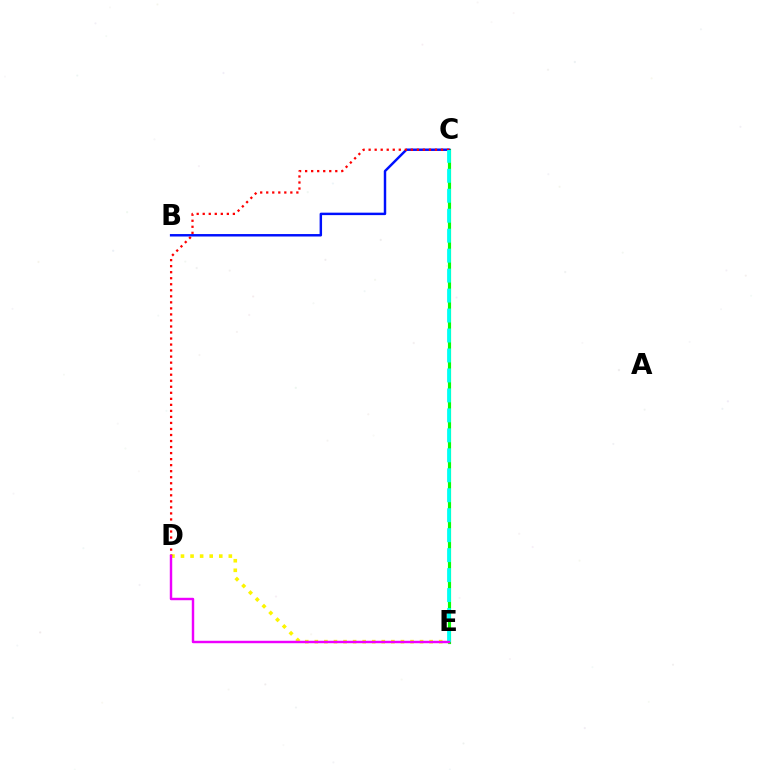{('C', 'E'): [{'color': '#08ff00', 'line_style': 'solid', 'thickness': 2.26}, {'color': '#00fff6', 'line_style': 'dashed', 'thickness': 2.71}], ('B', 'C'): [{'color': '#0010ff', 'line_style': 'solid', 'thickness': 1.77}], ('D', 'E'): [{'color': '#fcf500', 'line_style': 'dotted', 'thickness': 2.6}, {'color': '#ee00ff', 'line_style': 'solid', 'thickness': 1.75}], ('C', 'D'): [{'color': '#ff0000', 'line_style': 'dotted', 'thickness': 1.64}]}